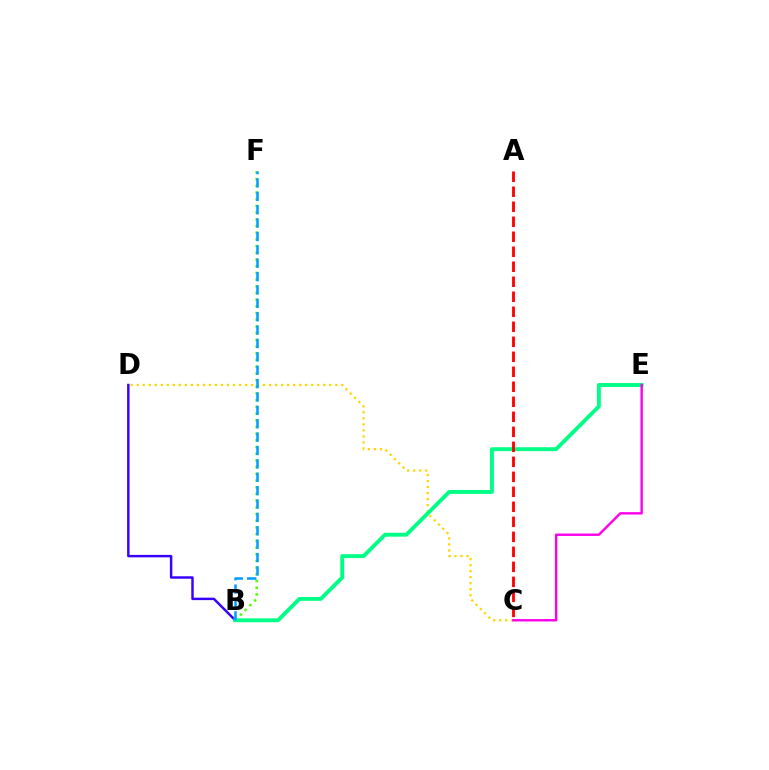{('B', 'F'): [{'color': '#4fff00', 'line_style': 'dotted', 'thickness': 1.82}, {'color': '#009eff', 'line_style': 'dashed', 'thickness': 1.82}], ('C', 'D'): [{'color': '#ffd500', 'line_style': 'dotted', 'thickness': 1.63}], ('B', 'D'): [{'color': '#3700ff', 'line_style': 'solid', 'thickness': 1.77}], ('B', 'E'): [{'color': '#00ff86', 'line_style': 'solid', 'thickness': 2.8}], ('A', 'C'): [{'color': '#ff0000', 'line_style': 'dashed', 'thickness': 2.04}], ('C', 'E'): [{'color': '#ff00ed', 'line_style': 'solid', 'thickness': 1.73}]}